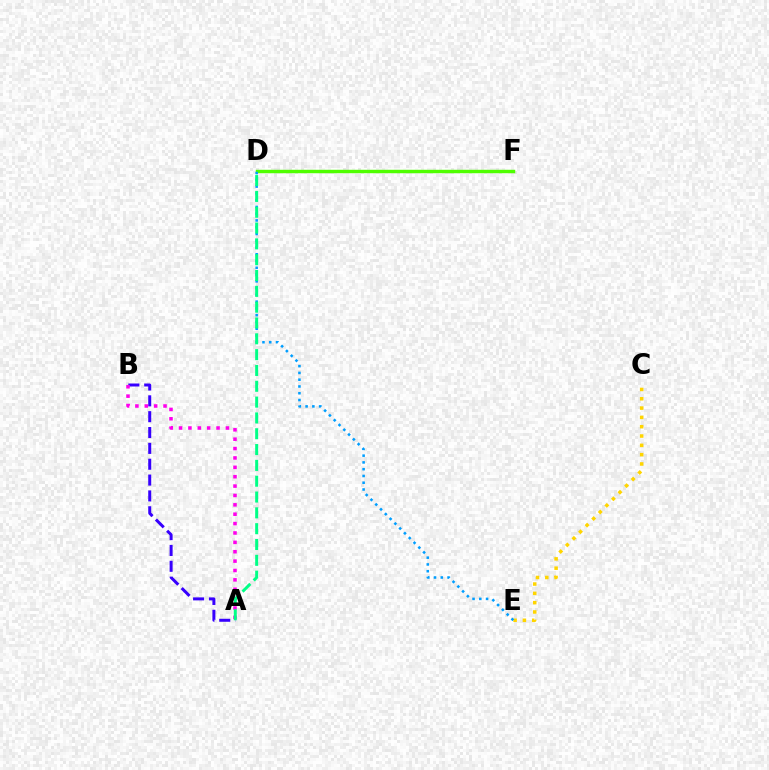{('D', 'F'): [{'color': '#ff0000', 'line_style': 'solid', 'thickness': 2.14}, {'color': '#4fff00', 'line_style': 'solid', 'thickness': 2.48}], ('C', 'E'): [{'color': '#ffd500', 'line_style': 'dotted', 'thickness': 2.53}], ('A', 'B'): [{'color': '#3700ff', 'line_style': 'dashed', 'thickness': 2.15}, {'color': '#ff00ed', 'line_style': 'dotted', 'thickness': 2.55}], ('D', 'E'): [{'color': '#009eff', 'line_style': 'dotted', 'thickness': 1.84}], ('A', 'D'): [{'color': '#00ff86', 'line_style': 'dashed', 'thickness': 2.15}]}